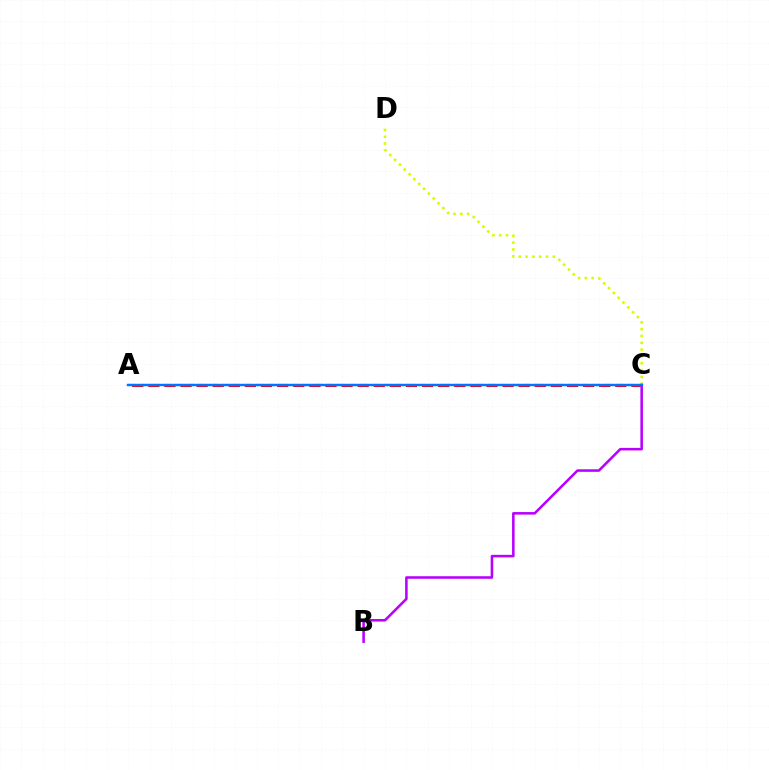{('A', 'C'): [{'color': '#00ff5c', 'line_style': 'dashed', 'thickness': 1.58}, {'color': '#ff0000', 'line_style': 'dashed', 'thickness': 2.19}, {'color': '#0074ff', 'line_style': 'solid', 'thickness': 1.74}], ('C', 'D'): [{'color': '#d1ff00', 'line_style': 'dotted', 'thickness': 1.85}], ('B', 'C'): [{'color': '#b900ff', 'line_style': 'solid', 'thickness': 1.84}]}